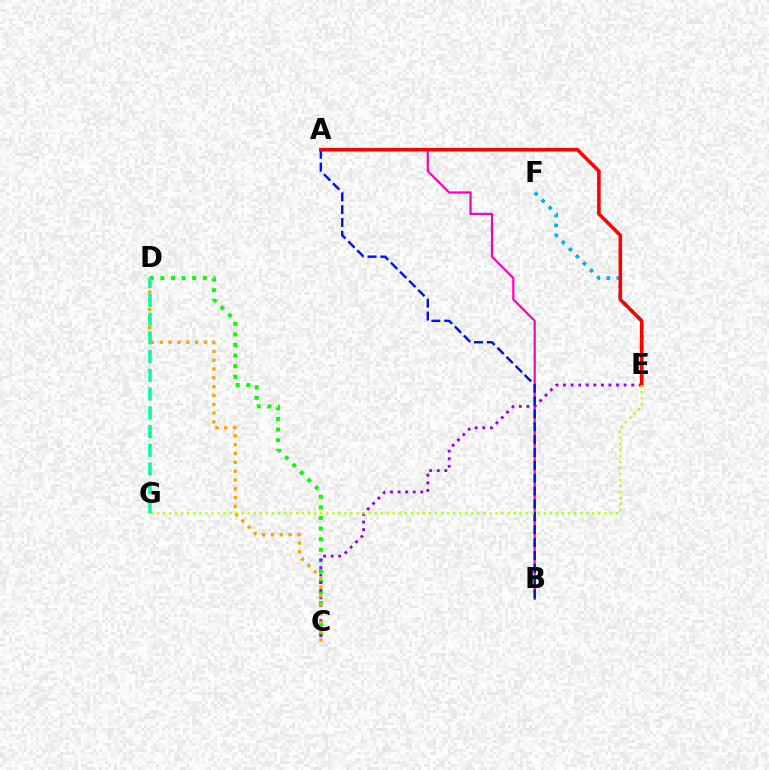{('C', 'D'): [{'color': '#08ff00', 'line_style': 'dotted', 'thickness': 2.88}, {'color': '#ffa500', 'line_style': 'dotted', 'thickness': 2.4}], ('E', 'F'): [{'color': '#00b5ff', 'line_style': 'dotted', 'thickness': 2.71}], ('A', 'B'): [{'color': '#ff00bd', 'line_style': 'solid', 'thickness': 1.59}, {'color': '#0010ff', 'line_style': 'dashed', 'thickness': 1.75}], ('C', 'E'): [{'color': '#9b00ff', 'line_style': 'dotted', 'thickness': 2.06}], ('A', 'E'): [{'color': '#ff0000', 'line_style': 'solid', 'thickness': 2.57}], ('E', 'G'): [{'color': '#b3ff00', 'line_style': 'dotted', 'thickness': 1.64}], ('D', 'G'): [{'color': '#00ff9d', 'line_style': 'dashed', 'thickness': 2.55}]}